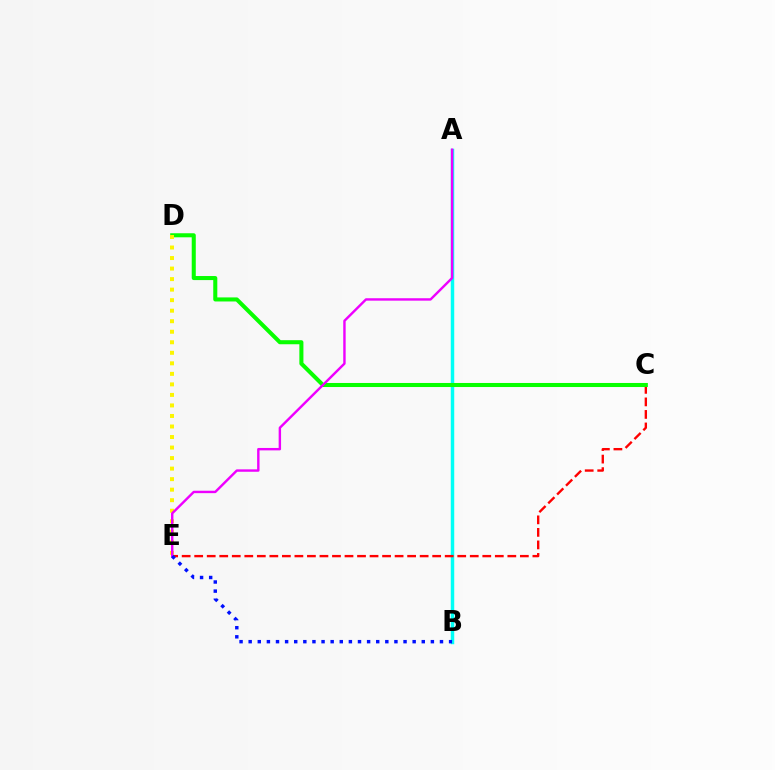{('A', 'B'): [{'color': '#00fff6', 'line_style': 'solid', 'thickness': 2.49}], ('C', 'E'): [{'color': '#ff0000', 'line_style': 'dashed', 'thickness': 1.7}], ('C', 'D'): [{'color': '#08ff00', 'line_style': 'solid', 'thickness': 2.92}], ('D', 'E'): [{'color': '#fcf500', 'line_style': 'dotted', 'thickness': 2.86}], ('A', 'E'): [{'color': '#ee00ff', 'line_style': 'solid', 'thickness': 1.74}], ('B', 'E'): [{'color': '#0010ff', 'line_style': 'dotted', 'thickness': 2.48}]}